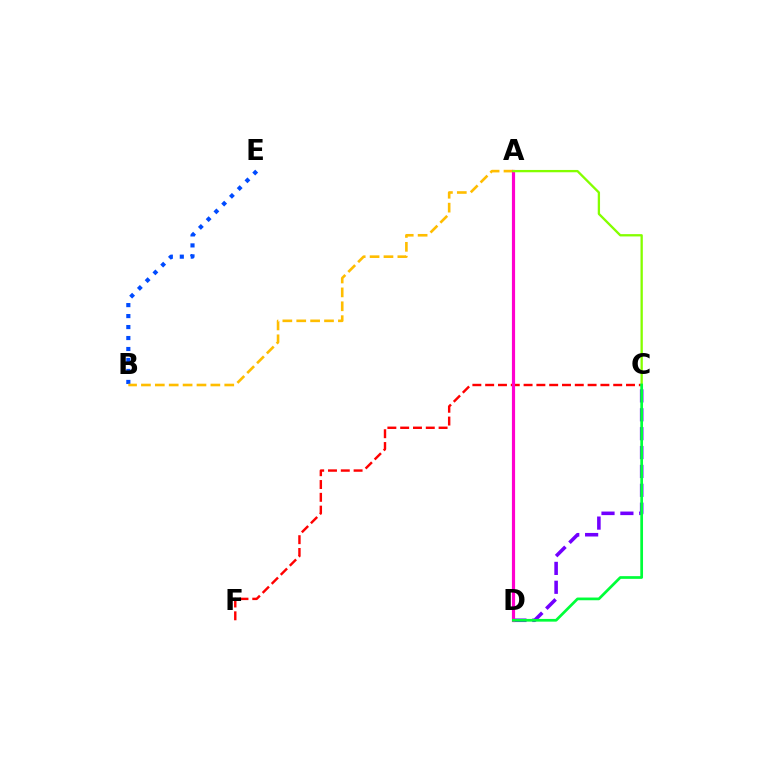{('B', 'E'): [{'color': '#004bff', 'line_style': 'dotted', 'thickness': 2.98}], ('A', 'D'): [{'color': '#00fff6', 'line_style': 'dashed', 'thickness': 1.94}, {'color': '#ff00cf', 'line_style': 'solid', 'thickness': 2.28}], ('C', 'F'): [{'color': '#ff0000', 'line_style': 'dashed', 'thickness': 1.74}], ('A', 'B'): [{'color': '#ffbd00', 'line_style': 'dashed', 'thickness': 1.89}], ('C', 'D'): [{'color': '#7200ff', 'line_style': 'dashed', 'thickness': 2.57}, {'color': '#00ff39', 'line_style': 'solid', 'thickness': 1.95}], ('A', 'C'): [{'color': '#84ff00', 'line_style': 'solid', 'thickness': 1.66}]}